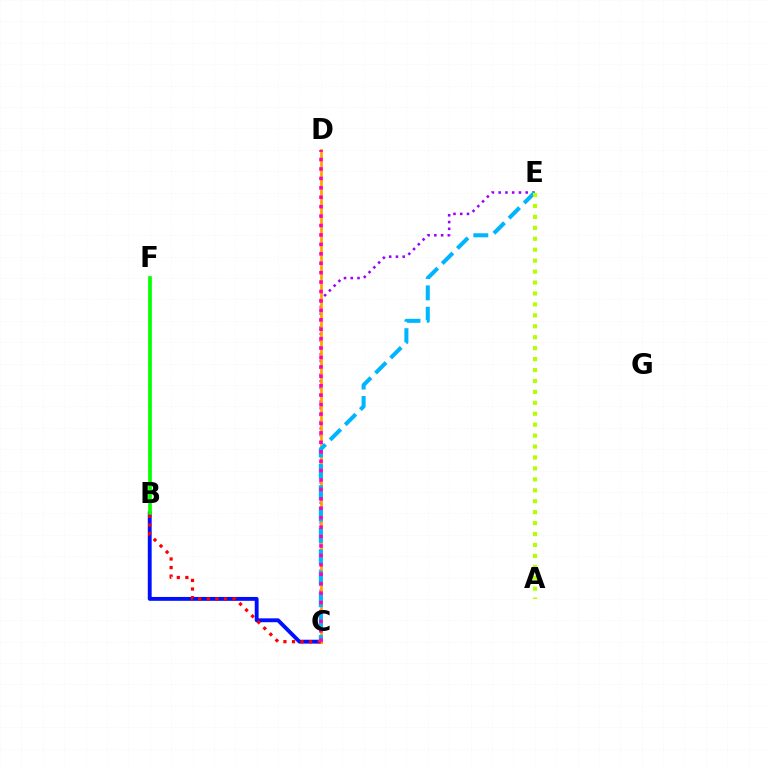{('B', 'F'): [{'color': '#00ff9d', 'line_style': 'dotted', 'thickness': 1.6}, {'color': '#08ff00', 'line_style': 'solid', 'thickness': 2.66}], ('B', 'C'): [{'color': '#0010ff', 'line_style': 'solid', 'thickness': 2.78}, {'color': '#ff0000', 'line_style': 'dotted', 'thickness': 2.33}], ('C', 'E'): [{'color': '#9b00ff', 'line_style': 'dotted', 'thickness': 1.84}, {'color': '#00b5ff', 'line_style': 'dashed', 'thickness': 2.91}], ('C', 'D'): [{'color': '#ffa500', 'line_style': 'solid', 'thickness': 1.98}, {'color': '#ff00bd', 'line_style': 'dotted', 'thickness': 2.56}], ('A', 'E'): [{'color': '#b3ff00', 'line_style': 'dotted', 'thickness': 2.97}]}